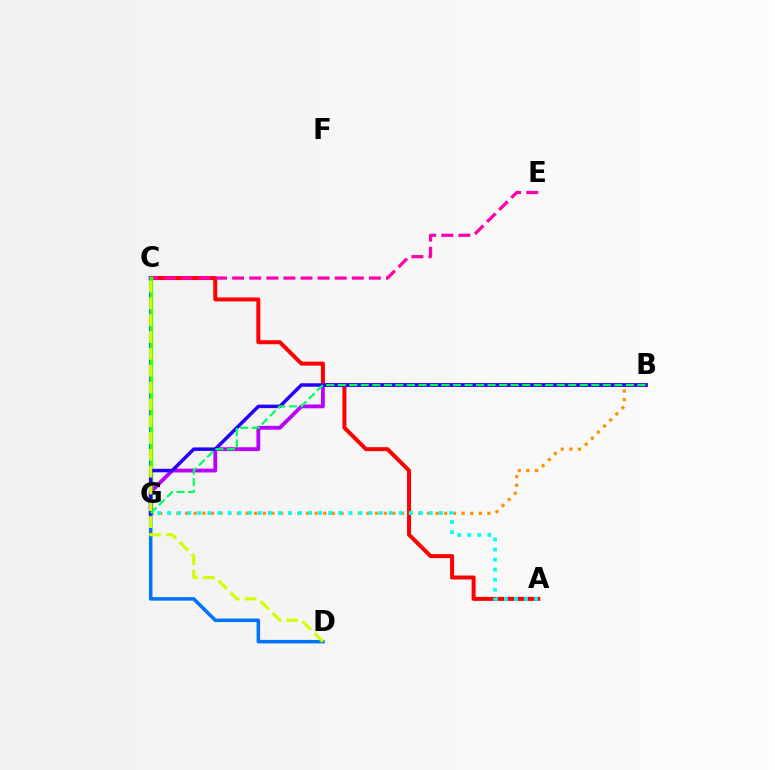{('A', 'C'): [{'color': '#ff0000', 'line_style': 'solid', 'thickness': 2.87}], ('C', 'D'): [{'color': '#0074ff', 'line_style': 'solid', 'thickness': 2.53}, {'color': '#d1ff00', 'line_style': 'dashed', 'thickness': 2.29}], ('C', 'E'): [{'color': '#ff00ac', 'line_style': 'dashed', 'thickness': 2.32}], ('B', 'G'): [{'color': '#b900ff', 'line_style': 'solid', 'thickness': 2.76}, {'color': '#ff9400', 'line_style': 'dotted', 'thickness': 2.35}, {'color': '#2500ff', 'line_style': 'solid', 'thickness': 2.51}, {'color': '#00ff5c', 'line_style': 'dashed', 'thickness': 1.57}], ('C', 'G'): [{'color': '#3dff00', 'line_style': 'solid', 'thickness': 2.39}], ('A', 'G'): [{'color': '#00fff6', 'line_style': 'dotted', 'thickness': 2.73}]}